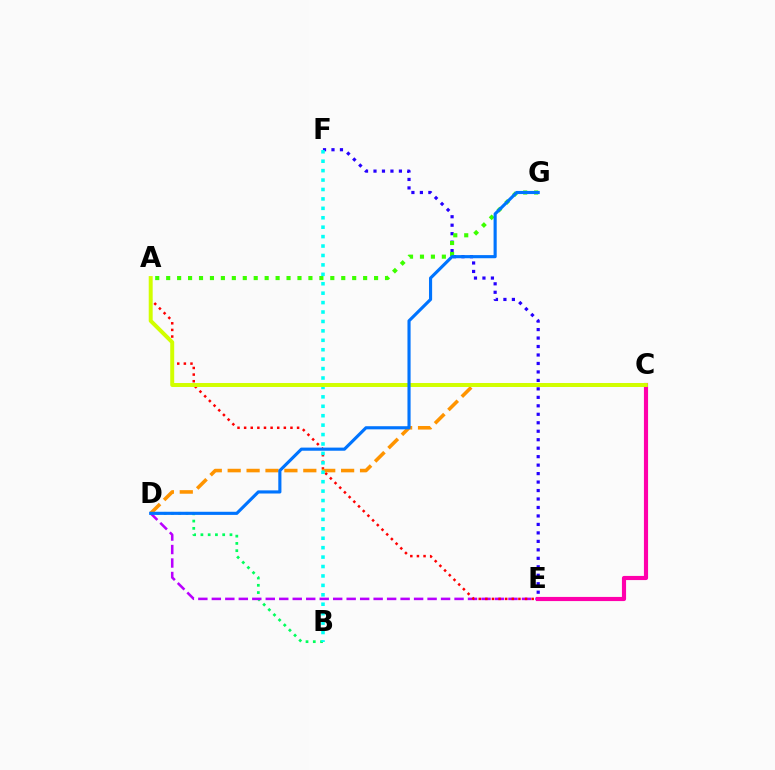{('B', 'D'): [{'color': '#00ff5c', 'line_style': 'dotted', 'thickness': 1.97}], ('D', 'E'): [{'color': '#b900ff', 'line_style': 'dashed', 'thickness': 1.83}], ('A', 'E'): [{'color': '#ff0000', 'line_style': 'dotted', 'thickness': 1.8}], ('C', 'D'): [{'color': '#ff9400', 'line_style': 'dashed', 'thickness': 2.57}], ('E', 'F'): [{'color': '#2500ff', 'line_style': 'dotted', 'thickness': 2.3}], ('A', 'G'): [{'color': '#3dff00', 'line_style': 'dotted', 'thickness': 2.97}], ('B', 'F'): [{'color': '#00fff6', 'line_style': 'dotted', 'thickness': 2.56}], ('C', 'E'): [{'color': '#ff00ac', 'line_style': 'solid', 'thickness': 2.98}], ('A', 'C'): [{'color': '#d1ff00', 'line_style': 'solid', 'thickness': 2.85}], ('D', 'G'): [{'color': '#0074ff', 'line_style': 'solid', 'thickness': 2.25}]}